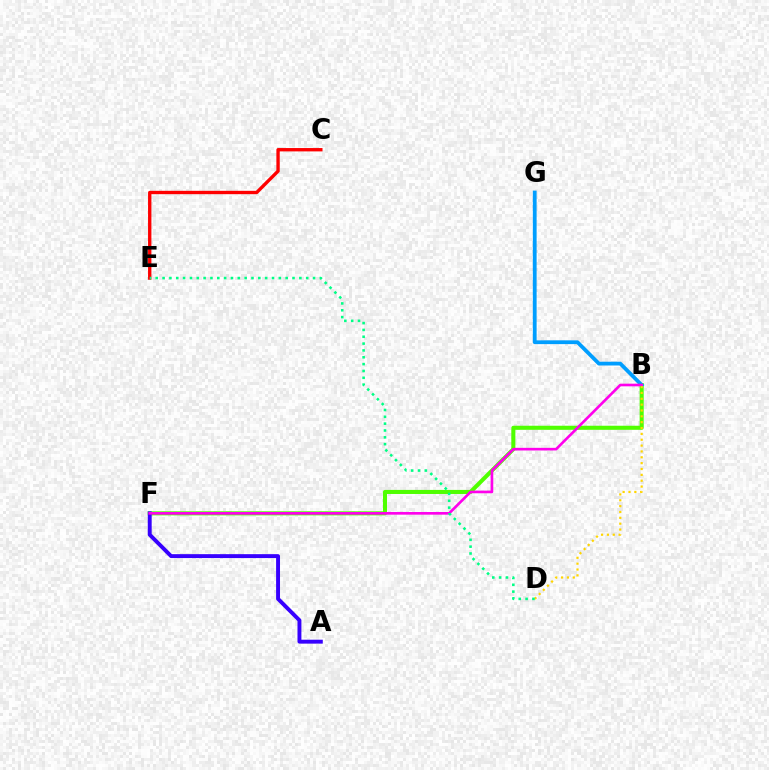{('B', 'F'): [{'color': '#4fff00', 'line_style': 'solid', 'thickness': 2.93}, {'color': '#ff00ed', 'line_style': 'solid', 'thickness': 1.9}], ('A', 'F'): [{'color': '#3700ff', 'line_style': 'solid', 'thickness': 2.82}], ('B', 'G'): [{'color': '#009eff', 'line_style': 'solid', 'thickness': 2.73}], ('C', 'E'): [{'color': '#ff0000', 'line_style': 'solid', 'thickness': 2.41}], ('B', 'D'): [{'color': '#ffd500', 'line_style': 'dotted', 'thickness': 1.59}], ('D', 'E'): [{'color': '#00ff86', 'line_style': 'dotted', 'thickness': 1.86}]}